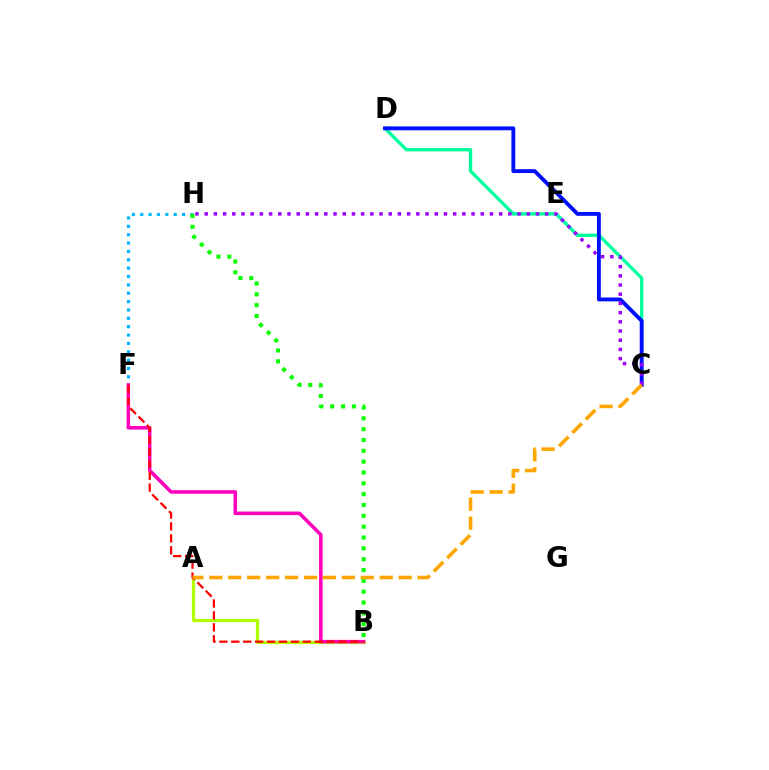{('C', 'D'): [{'color': '#00ff9d', 'line_style': 'solid', 'thickness': 2.4}, {'color': '#0010ff', 'line_style': 'solid', 'thickness': 2.78}], ('A', 'B'): [{'color': '#b3ff00', 'line_style': 'solid', 'thickness': 2.31}], ('F', 'H'): [{'color': '#00b5ff', 'line_style': 'dotted', 'thickness': 2.27}], ('B', 'F'): [{'color': '#ff00bd', 'line_style': 'solid', 'thickness': 2.56}, {'color': '#ff0000', 'line_style': 'dashed', 'thickness': 1.62}], ('C', 'H'): [{'color': '#9b00ff', 'line_style': 'dotted', 'thickness': 2.5}], ('B', 'H'): [{'color': '#08ff00', 'line_style': 'dotted', 'thickness': 2.94}], ('A', 'C'): [{'color': '#ffa500', 'line_style': 'dashed', 'thickness': 2.57}]}